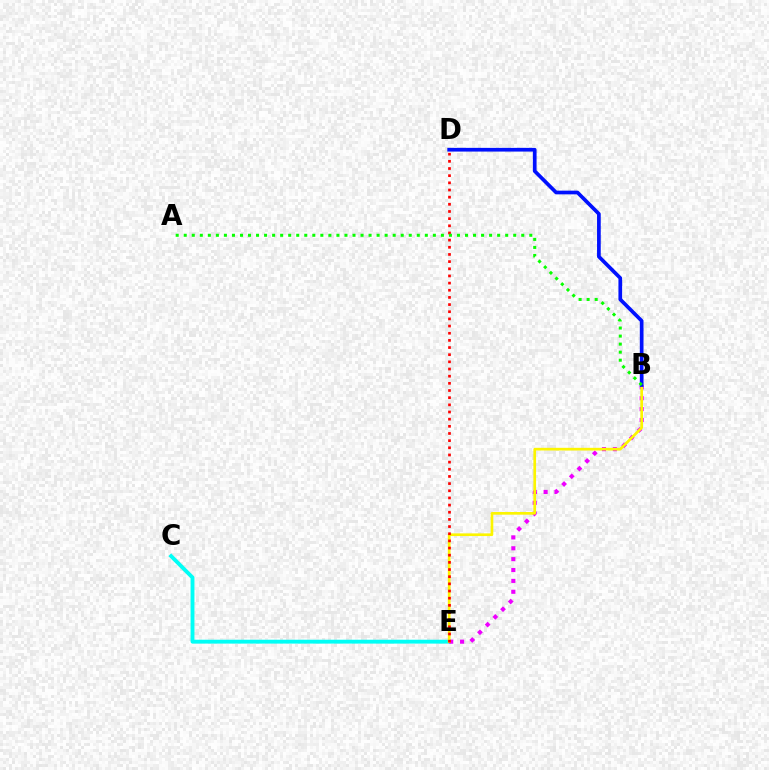{('C', 'E'): [{'color': '#00fff6', 'line_style': 'solid', 'thickness': 2.79}], ('B', 'E'): [{'color': '#ee00ff', 'line_style': 'dotted', 'thickness': 2.95}, {'color': '#fcf500', 'line_style': 'solid', 'thickness': 1.93}], ('D', 'E'): [{'color': '#ff0000', 'line_style': 'dotted', 'thickness': 1.95}], ('B', 'D'): [{'color': '#0010ff', 'line_style': 'solid', 'thickness': 2.66}], ('A', 'B'): [{'color': '#08ff00', 'line_style': 'dotted', 'thickness': 2.18}]}